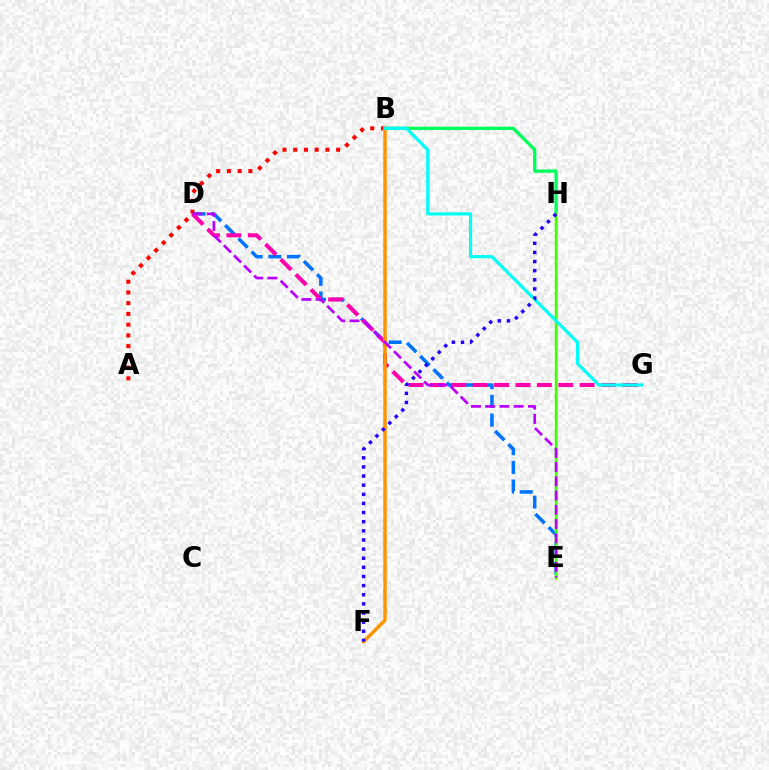{('B', 'H'): [{'color': '#00ff5c', 'line_style': 'solid', 'thickness': 2.4}], ('D', 'E'): [{'color': '#0074ff', 'line_style': 'dashed', 'thickness': 2.54}, {'color': '#b900ff', 'line_style': 'dashed', 'thickness': 1.94}], ('A', 'B'): [{'color': '#ff0000', 'line_style': 'dotted', 'thickness': 2.92}], ('E', 'H'): [{'color': '#d1ff00', 'line_style': 'solid', 'thickness': 1.94}, {'color': '#3dff00', 'line_style': 'solid', 'thickness': 1.74}], ('D', 'G'): [{'color': '#ff00ac', 'line_style': 'dashed', 'thickness': 2.91}], ('B', 'F'): [{'color': '#ff9400', 'line_style': 'solid', 'thickness': 2.51}], ('B', 'G'): [{'color': '#00fff6', 'line_style': 'solid', 'thickness': 2.28}], ('F', 'H'): [{'color': '#2500ff', 'line_style': 'dotted', 'thickness': 2.48}]}